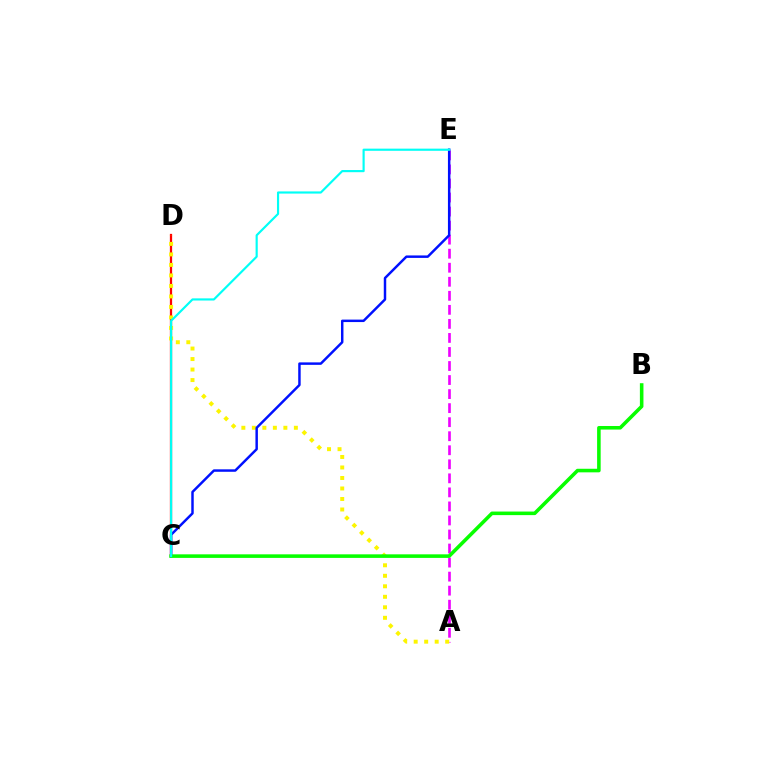{('A', 'E'): [{'color': '#ee00ff', 'line_style': 'dashed', 'thickness': 1.91}], ('C', 'D'): [{'color': '#ff0000', 'line_style': 'solid', 'thickness': 1.62}], ('A', 'D'): [{'color': '#fcf500', 'line_style': 'dotted', 'thickness': 2.85}], ('C', 'E'): [{'color': '#0010ff', 'line_style': 'solid', 'thickness': 1.77}, {'color': '#00fff6', 'line_style': 'solid', 'thickness': 1.56}], ('B', 'C'): [{'color': '#08ff00', 'line_style': 'solid', 'thickness': 2.57}]}